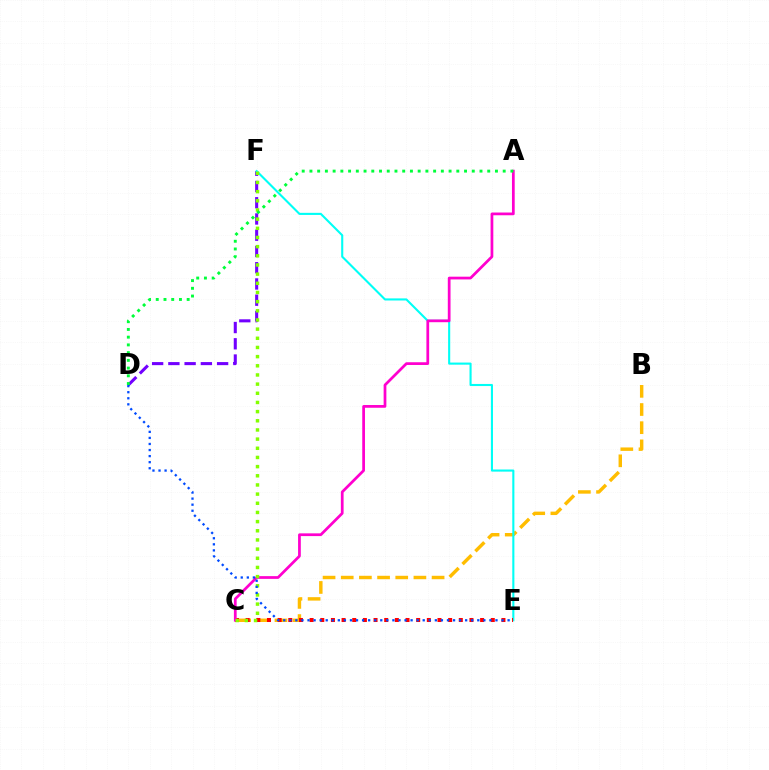{('D', 'F'): [{'color': '#7200ff', 'line_style': 'dashed', 'thickness': 2.21}], ('B', 'C'): [{'color': '#ffbd00', 'line_style': 'dashed', 'thickness': 2.47}], ('E', 'F'): [{'color': '#00fff6', 'line_style': 'solid', 'thickness': 1.52}], ('C', 'E'): [{'color': '#ff0000', 'line_style': 'dotted', 'thickness': 2.9}], ('A', 'C'): [{'color': '#ff00cf', 'line_style': 'solid', 'thickness': 1.97}], ('C', 'F'): [{'color': '#84ff00', 'line_style': 'dotted', 'thickness': 2.49}], ('D', 'E'): [{'color': '#004bff', 'line_style': 'dotted', 'thickness': 1.65}], ('A', 'D'): [{'color': '#00ff39', 'line_style': 'dotted', 'thickness': 2.1}]}